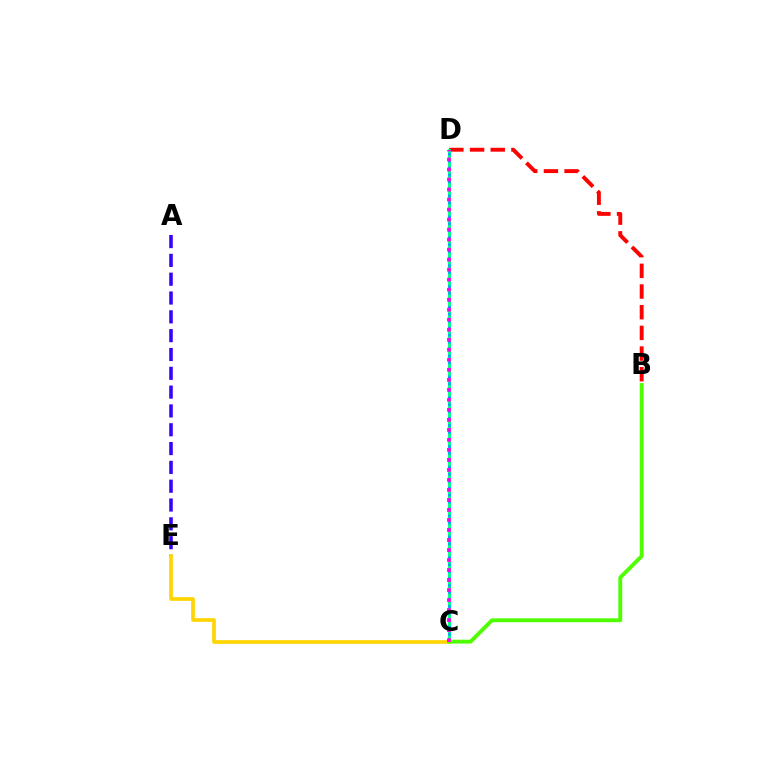{('B', 'D'): [{'color': '#ff0000', 'line_style': 'dashed', 'thickness': 2.81}], ('A', 'E'): [{'color': '#3700ff', 'line_style': 'dashed', 'thickness': 2.56}], ('C', 'D'): [{'color': '#00ff86', 'line_style': 'solid', 'thickness': 2.17}, {'color': '#009eff', 'line_style': 'dotted', 'thickness': 1.89}, {'color': '#ff00ed', 'line_style': 'dotted', 'thickness': 2.72}], ('C', 'E'): [{'color': '#ffd500', 'line_style': 'solid', 'thickness': 2.65}], ('B', 'C'): [{'color': '#4fff00', 'line_style': 'solid', 'thickness': 2.79}]}